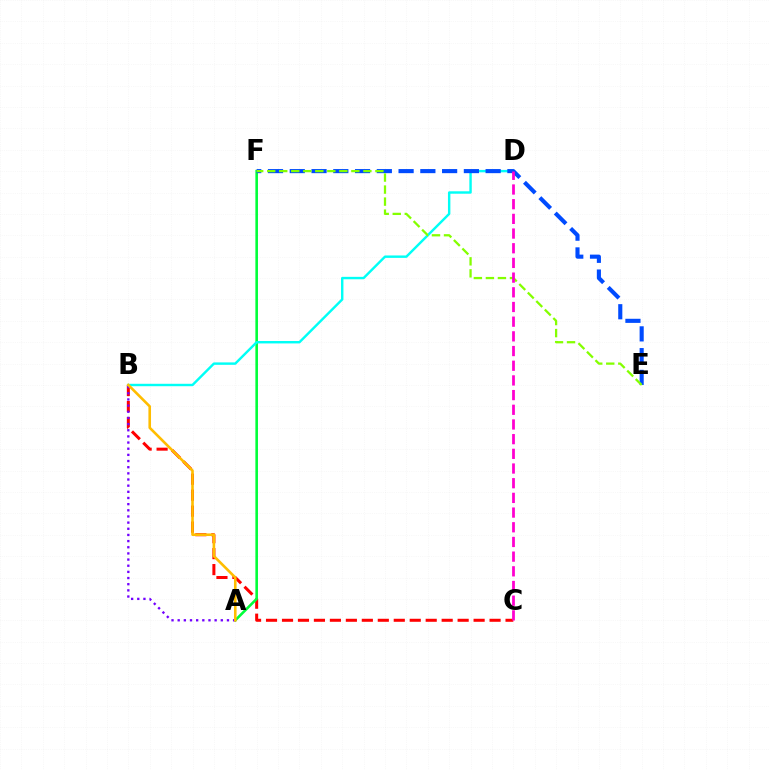{('B', 'C'): [{'color': '#ff0000', 'line_style': 'dashed', 'thickness': 2.17}], ('A', 'F'): [{'color': '#00ff39', 'line_style': 'solid', 'thickness': 1.87}], ('B', 'D'): [{'color': '#00fff6', 'line_style': 'solid', 'thickness': 1.74}], ('E', 'F'): [{'color': '#004bff', 'line_style': 'dashed', 'thickness': 2.96}, {'color': '#84ff00', 'line_style': 'dashed', 'thickness': 1.63}], ('A', 'B'): [{'color': '#7200ff', 'line_style': 'dotted', 'thickness': 1.67}, {'color': '#ffbd00', 'line_style': 'solid', 'thickness': 1.88}], ('C', 'D'): [{'color': '#ff00cf', 'line_style': 'dashed', 'thickness': 1.99}]}